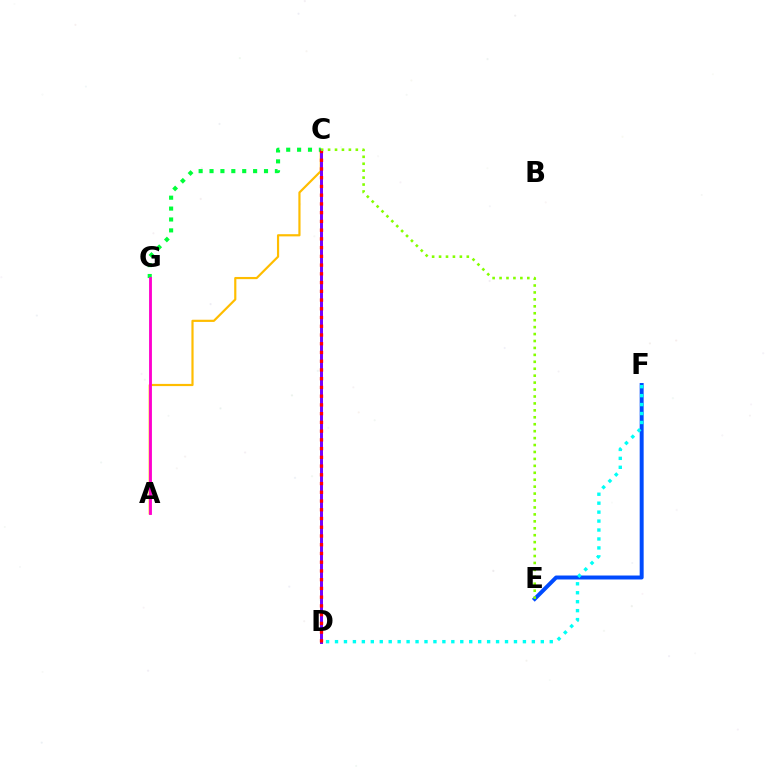{('A', 'C'): [{'color': '#ffbd00', 'line_style': 'solid', 'thickness': 1.57}], ('C', 'G'): [{'color': '#00ff39', 'line_style': 'dotted', 'thickness': 2.96}], ('E', 'F'): [{'color': '#004bff', 'line_style': 'solid', 'thickness': 2.86}], ('D', 'F'): [{'color': '#00fff6', 'line_style': 'dotted', 'thickness': 2.43}], ('C', 'D'): [{'color': '#7200ff', 'line_style': 'solid', 'thickness': 2.14}, {'color': '#ff0000', 'line_style': 'dotted', 'thickness': 2.37}], ('A', 'G'): [{'color': '#ff00cf', 'line_style': 'solid', 'thickness': 2.05}], ('C', 'E'): [{'color': '#84ff00', 'line_style': 'dotted', 'thickness': 1.88}]}